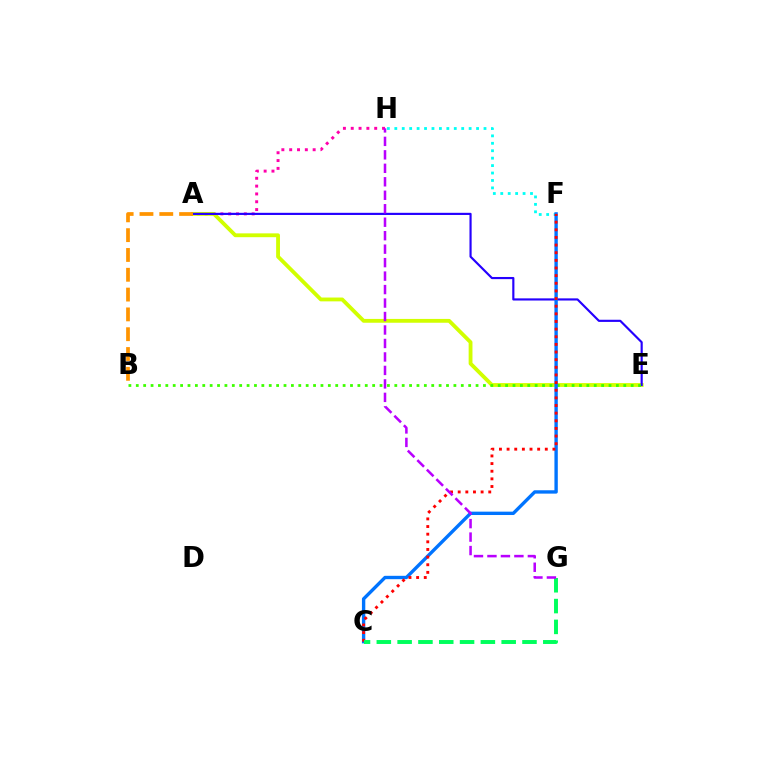{('A', 'H'): [{'color': '#ff00ac', 'line_style': 'dotted', 'thickness': 2.13}], ('F', 'H'): [{'color': '#00fff6', 'line_style': 'dotted', 'thickness': 2.02}], ('A', 'E'): [{'color': '#d1ff00', 'line_style': 'solid', 'thickness': 2.76}, {'color': '#2500ff', 'line_style': 'solid', 'thickness': 1.55}], ('B', 'E'): [{'color': '#3dff00', 'line_style': 'dotted', 'thickness': 2.01}], ('C', 'F'): [{'color': '#0074ff', 'line_style': 'solid', 'thickness': 2.42}, {'color': '#ff0000', 'line_style': 'dotted', 'thickness': 2.08}], ('A', 'B'): [{'color': '#ff9400', 'line_style': 'dashed', 'thickness': 2.69}], ('C', 'G'): [{'color': '#00ff5c', 'line_style': 'dashed', 'thickness': 2.83}], ('G', 'H'): [{'color': '#b900ff', 'line_style': 'dashed', 'thickness': 1.83}]}